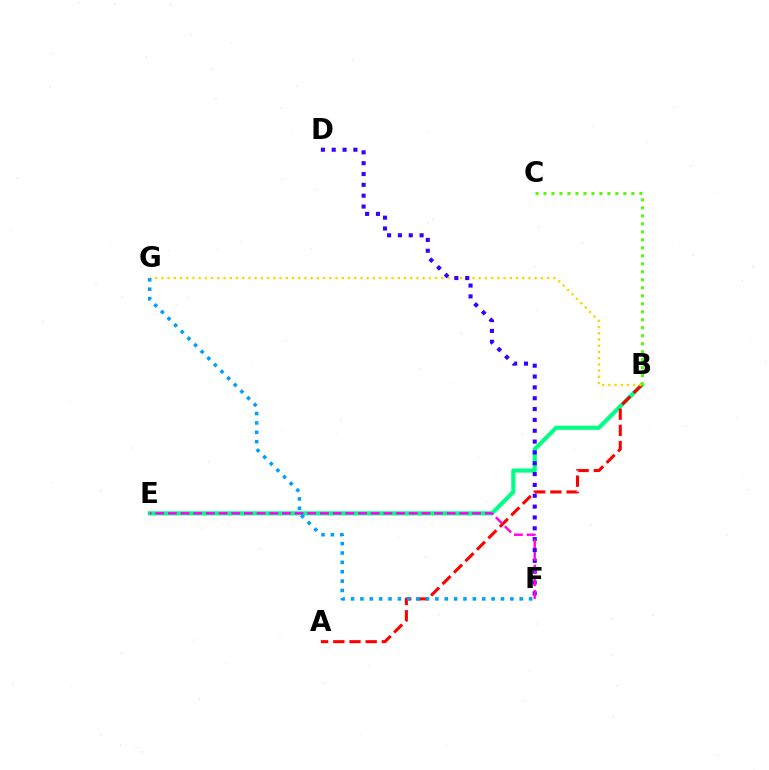{('B', 'E'): [{'color': '#00ff86', 'line_style': 'solid', 'thickness': 2.98}], ('A', 'B'): [{'color': '#ff0000', 'line_style': 'dashed', 'thickness': 2.2}], ('B', 'G'): [{'color': '#ffd500', 'line_style': 'dotted', 'thickness': 1.69}], ('D', 'F'): [{'color': '#3700ff', 'line_style': 'dotted', 'thickness': 2.95}], ('E', 'F'): [{'color': '#ff00ed', 'line_style': 'dashed', 'thickness': 1.72}], ('F', 'G'): [{'color': '#009eff', 'line_style': 'dotted', 'thickness': 2.55}], ('B', 'C'): [{'color': '#4fff00', 'line_style': 'dotted', 'thickness': 2.17}]}